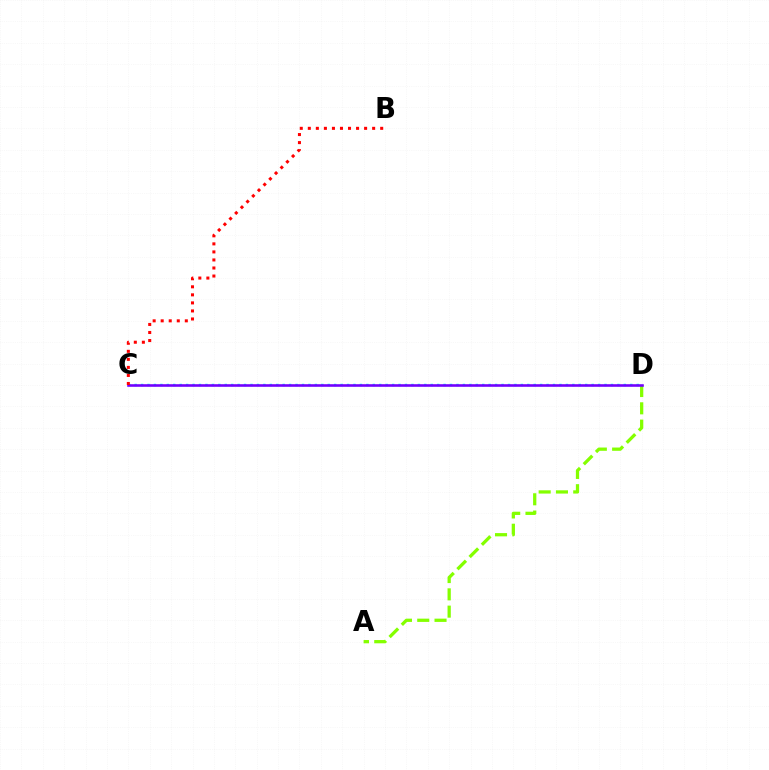{('C', 'D'): [{'color': '#00fff6', 'line_style': 'dotted', 'thickness': 1.75}, {'color': '#7200ff', 'line_style': 'solid', 'thickness': 1.87}], ('A', 'D'): [{'color': '#84ff00', 'line_style': 'dashed', 'thickness': 2.35}], ('B', 'C'): [{'color': '#ff0000', 'line_style': 'dotted', 'thickness': 2.18}]}